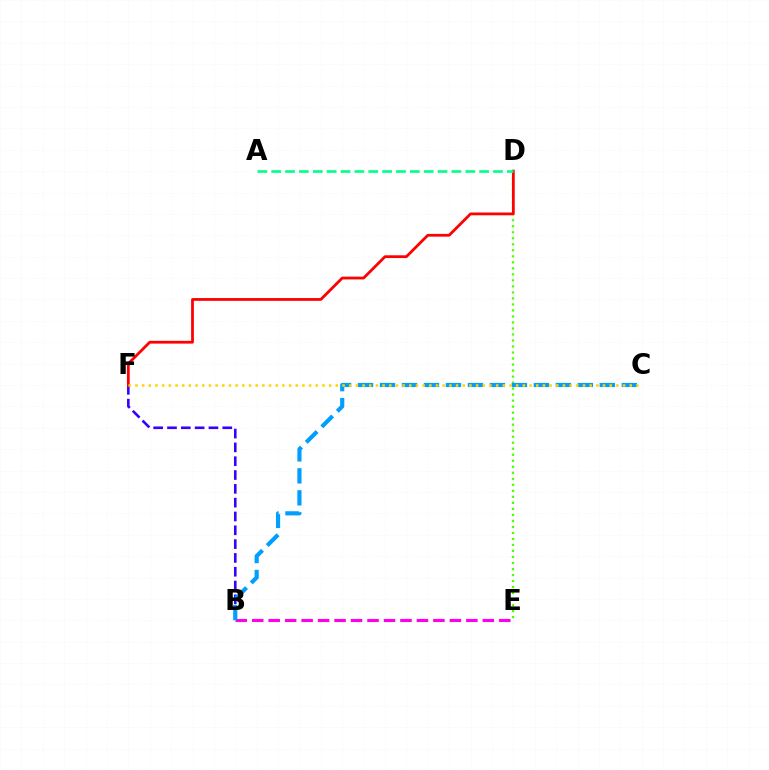{('B', 'E'): [{'color': '#ff00ed', 'line_style': 'dashed', 'thickness': 2.24}], ('D', 'E'): [{'color': '#4fff00', 'line_style': 'dotted', 'thickness': 1.63}], ('B', 'F'): [{'color': '#3700ff', 'line_style': 'dashed', 'thickness': 1.88}], ('B', 'C'): [{'color': '#009eff', 'line_style': 'dashed', 'thickness': 2.99}], ('D', 'F'): [{'color': '#ff0000', 'line_style': 'solid', 'thickness': 2.0}], ('A', 'D'): [{'color': '#00ff86', 'line_style': 'dashed', 'thickness': 1.88}], ('C', 'F'): [{'color': '#ffd500', 'line_style': 'dotted', 'thickness': 1.81}]}